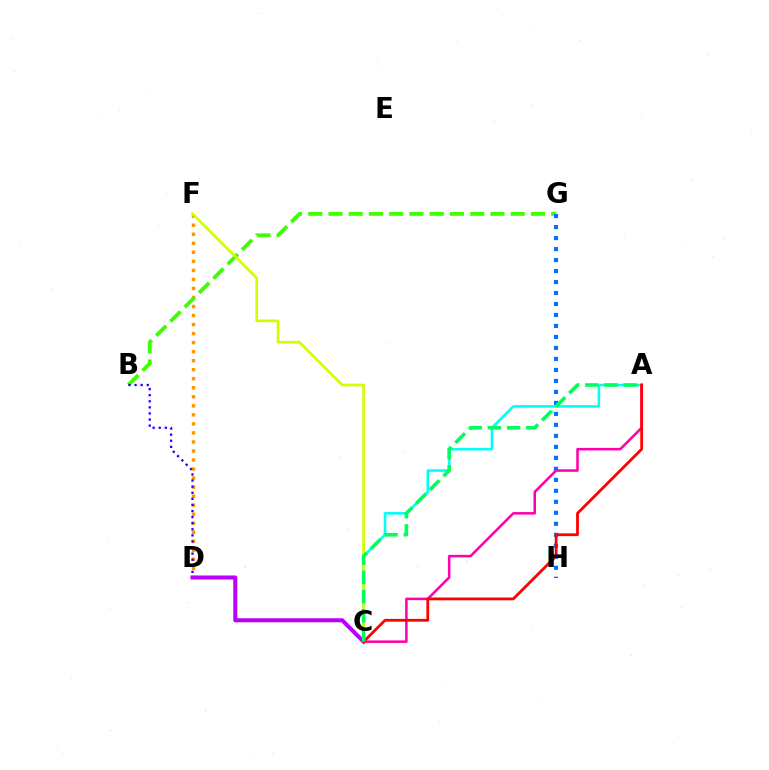{('D', 'F'): [{'color': '#ff9400', 'line_style': 'dotted', 'thickness': 2.45}], ('B', 'G'): [{'color': '#3dff00', 'line_style': 'dashed', 'thickness': 2.75}], ('A', 'C'): [{'color': '#00fff6', 'line_style': 'solid', 'thickness': 1.86}, {'color': '#ff00ac', 'line_style': 'solid', 'thickness': 1.83}, {'color': '#ff0000', 'line_style': 'solid', 'thickness': 2.0}, {'color': '#00ff5c', 'line_style': 'dashed', 'thickness': 2.61}], ('B', 'D'): [{'color': '#2500ff', 'line_style': 'dotted', 'thickness': 1.65}], ('C', 'D'): [{'color': '#b900ff', 'line_style': 'solid', 'thickness': 2.91}], ('C', 'F'): [{'color': '#d1ff00', 'line_style': 'solid', 'thickness': 1.94}], ('G', 'H'): [{'color': '#0074ff', 'line_style': 'dotted', 'thickness': 2.99}]}